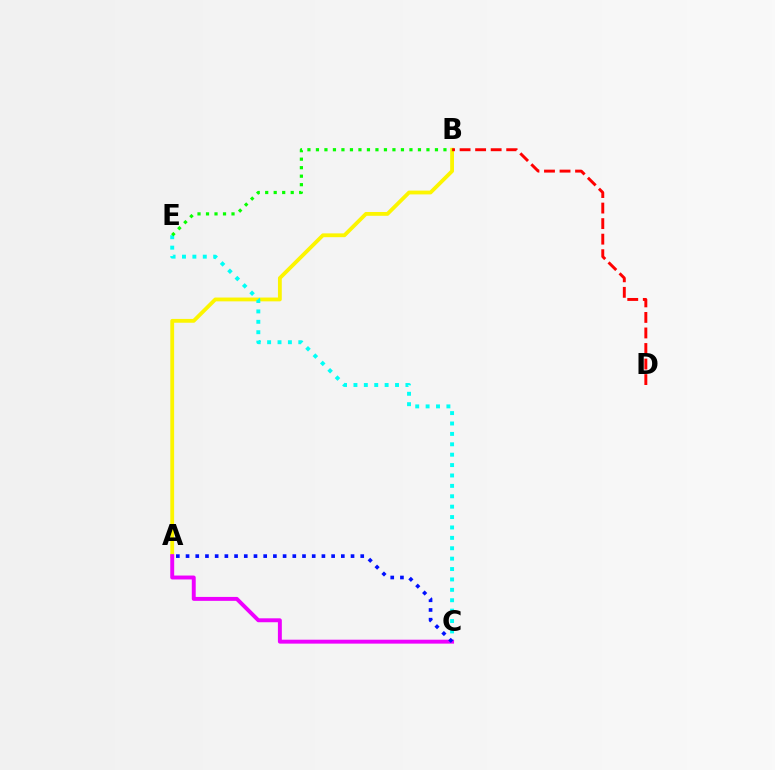{('A', 'B'): [{'color': '#fcf500', 'line_style': 'solid', 'thickness': 2.75}], ('C', 'E'): [{'color': '#00fff6', 'line_style': 'dotted', 'thickness': 2.82}], ('B', 'D'): [{'color': '#ff0000', 'line_style': 'dashed', 'thickness': 2.11}], ('B', 'E'): [{'color': '#08ff00', 'line_style': 'dotted', 'thickness': 2.31}], ('A', 'C'): [{'color': '#ee00ff', 'line_style': 'solid', 'thickness': 2.83}, {'color': '#0010ff', 'line_style': 'dotted', 'thickness': 2.64}]}